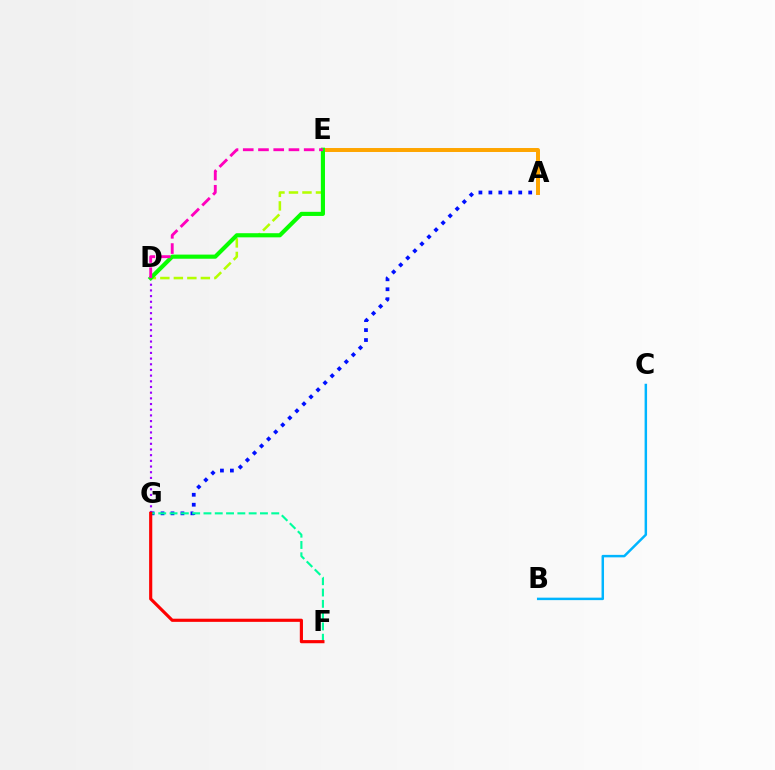{('A', 'E'): [{'color': '#ffa500', 'line_style': 'solid', 'thickness': 2.85}], ('A', 'G'): [{'color': '#0010ff', 'line_style': 'dotted', 'thickness': 2.71}], ('F', 'G'): [{'color': '#00ff9d', 'line_style': 'dashed', 'thickness': 1.54}, {'color': '#ff0000', 'line_style': 'solid', 'thickness': 2.26}], ('D', 'G'): [{'color': '#9b00ff', 'line_style': 'dotted', 'thickness': 1.54}], ('D', 'E'): [{'color': '#b3ff00', 'line_style': 'dashed', 'thickness': 1.83}, {'color': '#08ff00', 'line_style': 'solid', 'thickness': 2.98}, {'color': '#ff00bd', 'line_style': 'dashed', 'thickness': 2.07}], ('B', 'C'): [{'color': '#00b5ff', 'line_style': 'solid', 'thickness': 1.78}]}